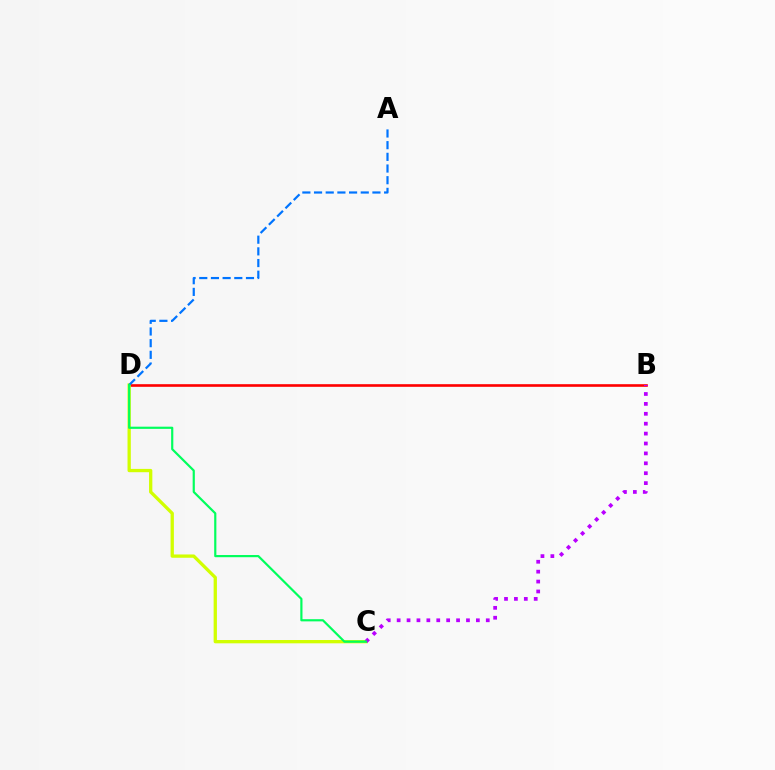{('B', 'D'): [{'color': '#ff0000', 'line_style': 'solid', 'thickness': 1.9}], ('C', 'D'): [{'color': '#d1ff00', 'line_style': 'solid', 'thickness': 2.37}, {'color': '#00ff5c', 'line_style': 'solid', 'thickness': 1.57}], ('A', 'D'): [{'color': '#0074ff', 'line_style': 'dashed', 'thickness': 1.59}], ('B', 'C'): [{'color': '#b900ff', 'line_style': 'dotted', 'thickness': 2.69}]}